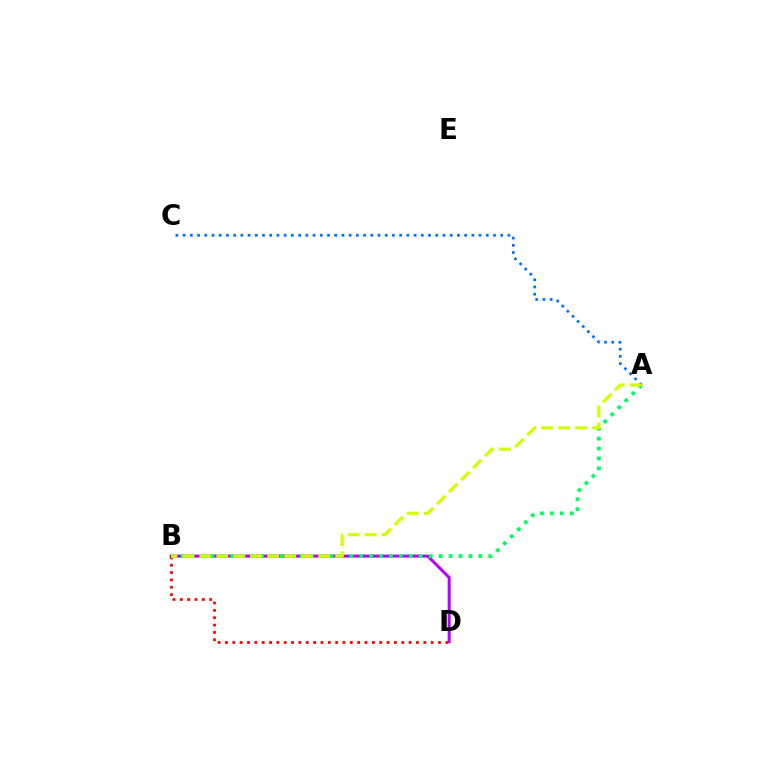{('B', 'D'): [{'color': '#b900ff', 'line_style': 'solid', 'thickness': 2.17}, {'color': '#ff0000', 'line_style': 'dotted', 'thickness': 2.0}], ('A', 'C'): [{'color': '#0074ff', 'line_style': 'dotted', 'thickness': 1.96}], ('A', 'B'): [{'color': '#00ff5c', 'line_style': 'dotted', 'thickness': 2.7}, {'color': '#d1ff00', 'line_style': 'dashed', 'thickness': 2.31}]}